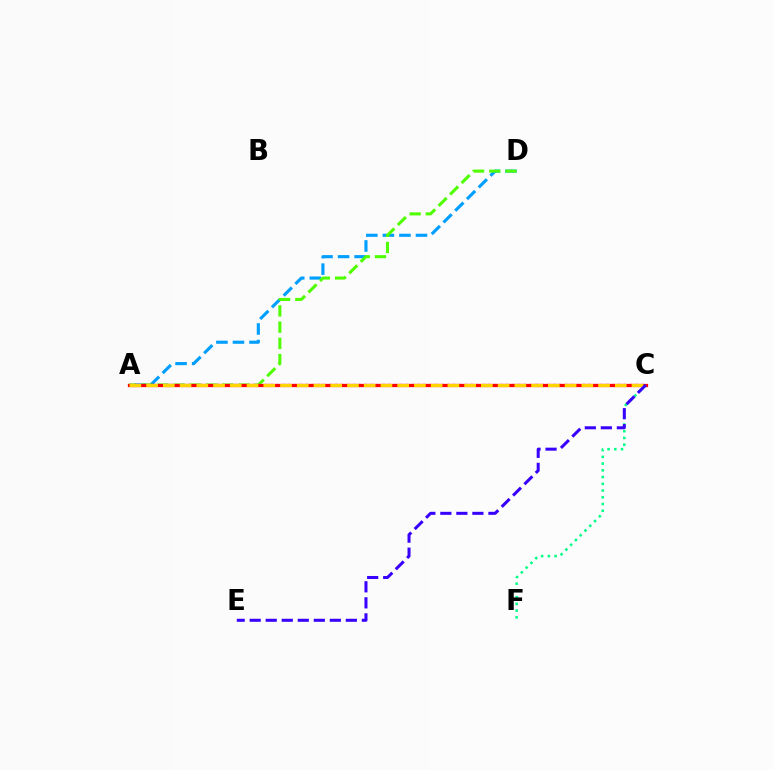{('C', 'F'): [{'color': '#00ff86', 'line_style': 'dotted', 'thickness': 1.83}], ('A', 'D'): [{'color': '#009eff', 'line_style': 'dashed', 'thickness': 2.25}, {'color': '#4fff00', 'line_style': 'dashed', 'thickness': 2.2}], ('A', 'C'): [{'color': '#ff00ed', 'line_style': 'dotted', 'thickness': 1.6}, {'color': '#ff0000', 'line_style': 'solid', 'thickness': 2.34}, {'color': '#ffd500', 'line_style': 'dashed', 'thickness': 2.27}], ('C', 'E'): [{'color': '#3700ff', 'line_style': 'dashed', 'thickness': 2.18}]}